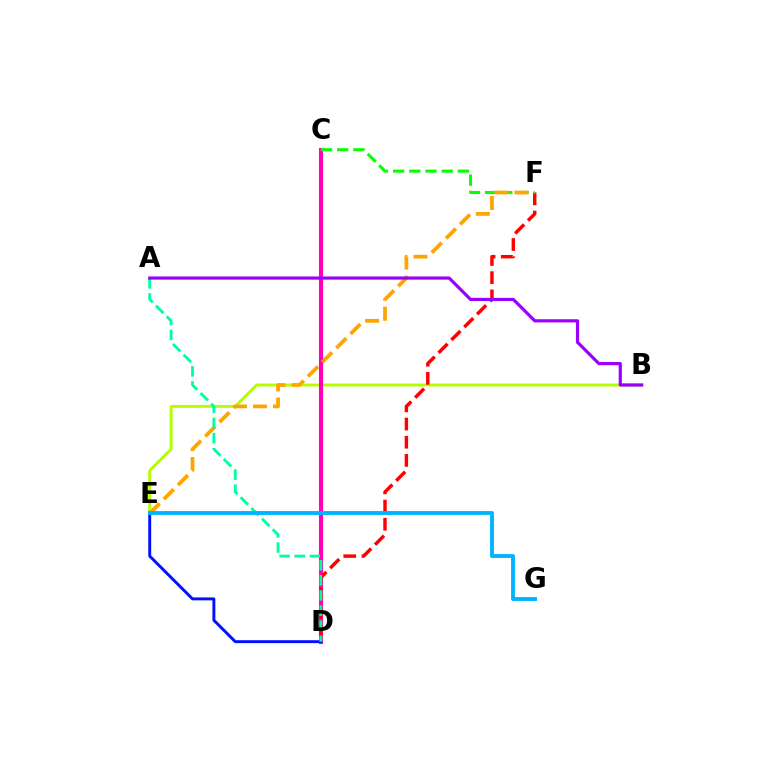{('B', 'E'): [{'color': '#b3ff00', 'line_style': 'solid', 'thickness': 2.1}], ('C', 'D'): [{'color': '#ff00bd', 'line_style': 'solid', 'thickness': 2.97}], ('D', 'F'): [{'color': '#ff0000', 'line_style': 'dashed', 'thickness': 2.47}], ('C', 'F'): [{'color': '#08ff00', 'line_style': 'dashed', 'thickness': 2.2}], ('E', 'F'): [{'color': '#ffa500', 'line_style': 'dashed', 'thickness': 2.72}], ('D', 'E'): [{'color': '#0010ff', 'line_style': 'solid', 'thickness': 2.1}], ('A', 'D'): [{'color': '#00ff9d', 'line_style': 'dashed', 'thickness': 2.05}], ('E', 'G'): [{'color': '#00b5ff', 'line_style': 'solid', 'thickness': 2.79}], ('A', 'B'): [{'color': '#9b00ff', 'line_style': 'solid', 'thickness': 2.29}]}